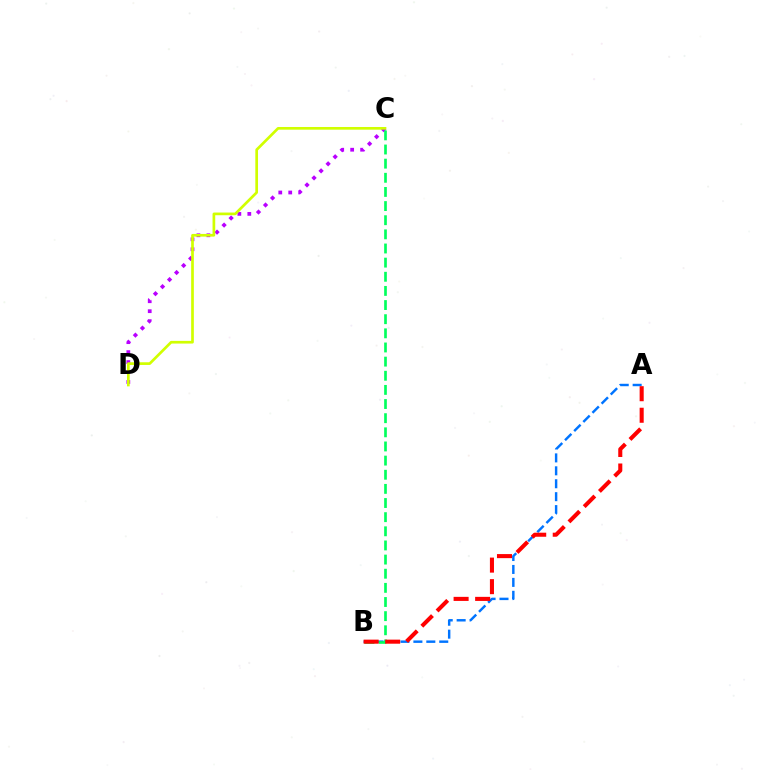{('C', 'D'): [{'color': '#b900ff', 'line_style': 'dotted', 'thickness': 2.71}, {'color': '#d1ff00', 'line_style': 'solid', 'thickness': 1.94}], ('A', 'B'): [{'color': '#0074ff', 'line_style': 'dashed', 'thickness': 1.76}, {'color': '#ff0000', 'line_style': 'dashed', 'thickness': 2.93}], ('B', 'C'): [{'color': '#00ff5c', 'line_style': 'dashed', 'thickness': 1.92}]}